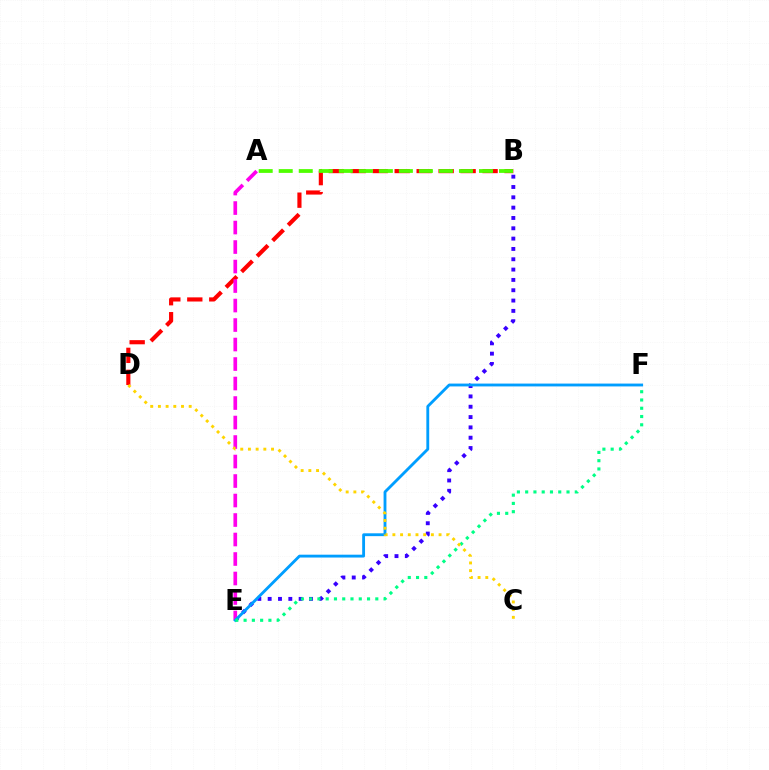{('B', 'E'): [{'color': '#3700ff', 'line_style': 'dotted', 'thickness': 2.81}], ('B', 'D'): [{'color': '#ff0000', 'line_style': 'dashed', 'thickness': 2.98}], ('A', 'E'): [{'color': '#ff00ed', 'line_style': 'dashed', 'thickness': 2.65}], ('E', 'F'): [{'color': '#009eff', 'line_style': 'solid', 'thickness': 2.05}, {'color': '#00ff86', 'line_style': 'dotted', 'thickness': 2.25}], ('A', 'B'): [{'color': '#4fff00', 'line_style': 'dashed', 'thickness': 2.72}], ('C', 'D'): [{'color': '#ffd500', 'line_style': 'dotted', 'thickness': 2.09}]}